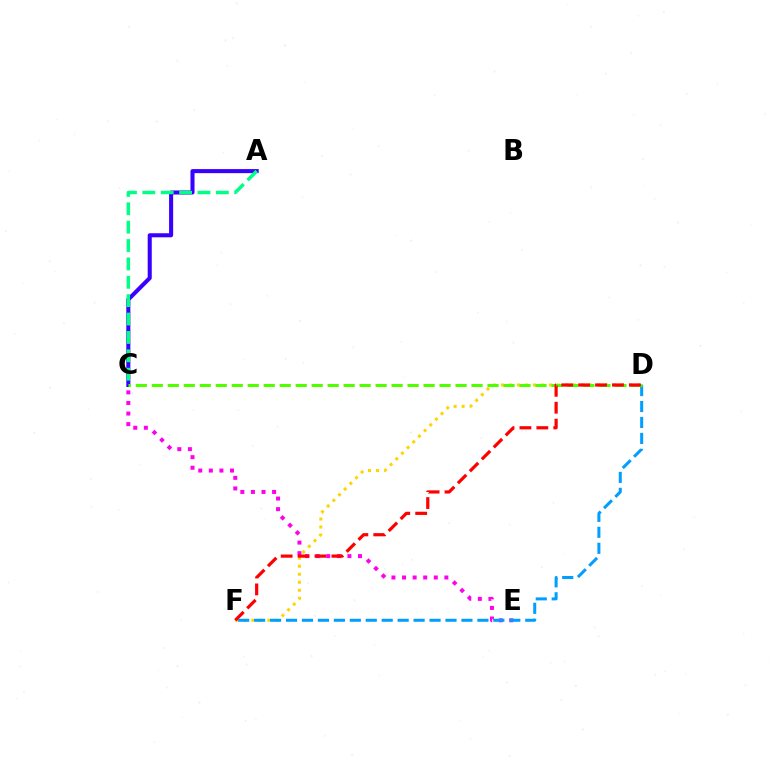{('A', 'C'): [{'color': '#3700ff', 'line_style': 'solid', 'thickness': 2.92}, {'color': '#00ff86', 'line_style': 'dashed', 'thickness': 2.5}], ('C', 'E'): [{'color': '#ff00ed', 'line_style': 'dotted', 'thickness': 2.87}], ('D', 'F'): [{'color': '#ffd500', 'line_style': 'dotted', 'thickness': 2.18}, {'color': '#009eff', 'line_style': 'dashed', 'thickness': 2.17}, {'color': '#ff0000', 'line_style': 'dashed', 'thickness': 2.3}], ('C', 'D'): [{'color': '#4fff00', 'line_style': 'dashed', 'thickness': 2.17}]}